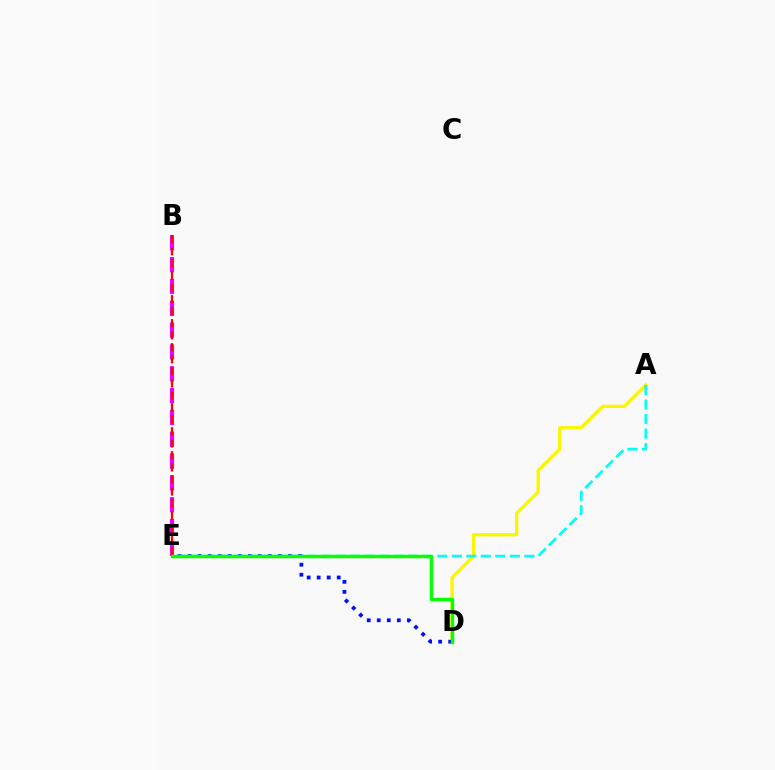{('A', 'D'): [{'color': '#fcf500', 'line_style': 'solid', 'thickness': 2.39}], ('B', 'E'): [{'color': '#ee00ff', 'line_style': 'dashed', 'thickness': 2.97}, {'color': '#ff0000', 'line_style': 'dashed', 'thickness': 1.63}], ('A', 'E'): [{'color': '#00fff6', 'line_style': 'dashed', 'thickness': 1.97}], ('D', 'E'): [{'color': '#0010ff', 'line_style': 'dotted', 'thickness': 2.73}, {'color': '#08ff00', 'line_style': 'solid', 'thickness': 2.5}]}